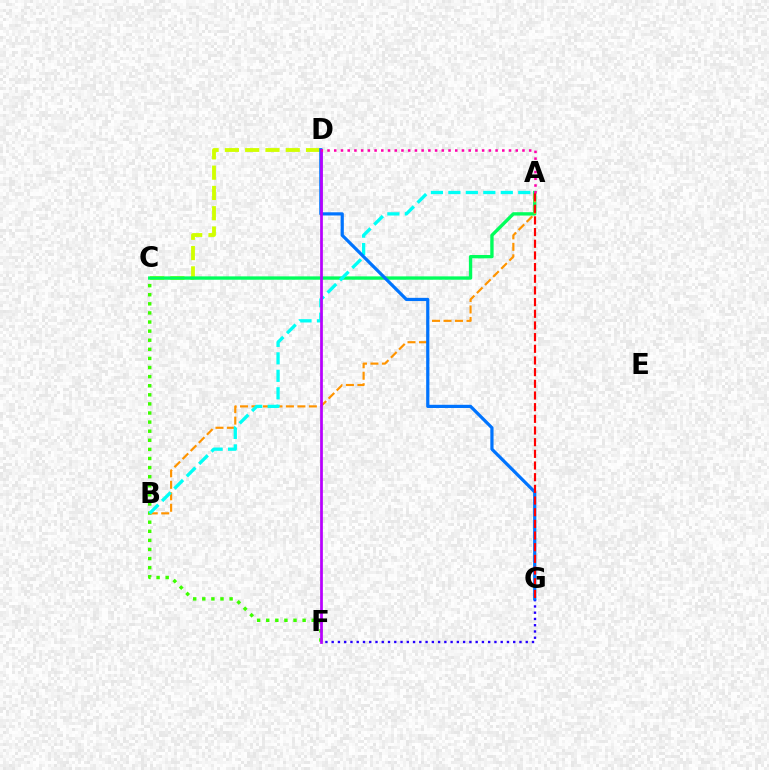{('C', 'D'): [{'color': '#d1ff00', 'line_style': 'dashed', 'thickness': 2.76}], ('C', 'F'): [{'color': '#3dff00', 'line_style': 'dotted', 'thickness': 2.47}], ('A', 'C'): [{'color': '#00ff5c', 'line_style': 'solid', 'thickness': 2.41}], ('A', 'B'): [{'color': '#ff9400', 'line_style': 'dashed', 'thickness': 1.56}, {'color': '#00fff6', 'line_style': 'dashed', 'thickness': 2.37}], ('F', 'G'): [{'color': '#2500ff', 'line_style': 'dotted', 'thickness': 1.7}], ('D', 'G'): [{'color': '#0074ff', 'line_style': 'solid', 'thickness': 2.31}], ('D', 'F'): [{'color': '#b900ff', 'line_style': 'solid', 'thickness': 1.98}], ('A', 'G'): [{'color': '#ff0000', 'line_style': 'dashed', 'thickness': 1.59}], ('A', 'D'): [{'color': '#ff00ac', 'line_style': 'dotted', 'thickness': 1.83}]}